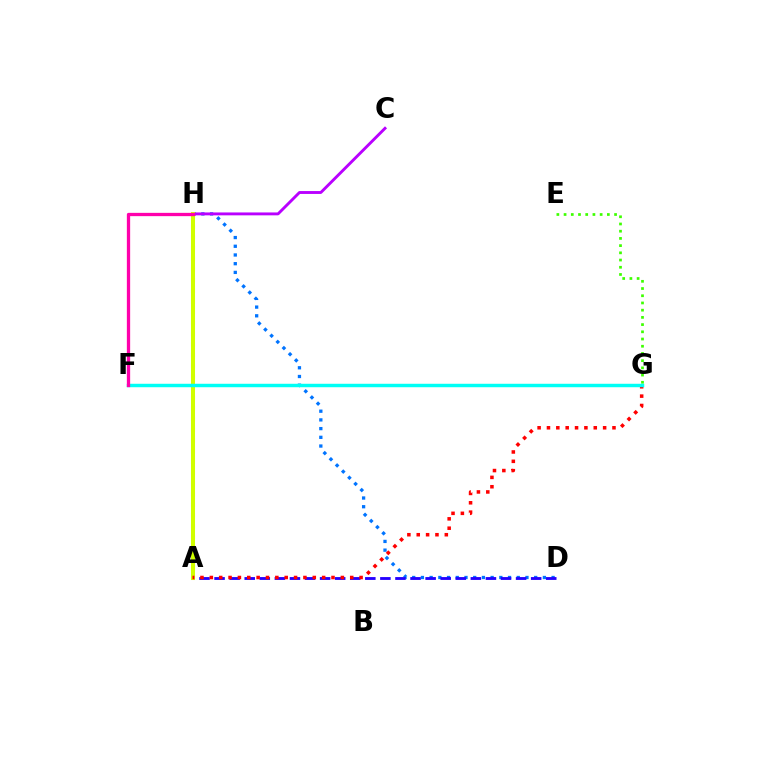{('D', 'H'): [{'color': '#0074ff', 'line_style': 'dotted', 'thickness': 2.37}], ('F', 'G'): [{'color': '#00ff5c', 'line_style': 'solid', 'thickness': 2.18}, {'color': '#00fff6', 'line_style': 'solid', 'thickness': 2.46}], ('A', 'D'): [{'color': '#2500ff', 'line_style': 'dashed', 'thickness': 2.05}], ('C', 'H'): [{'color': '#b900ff', 'line_style': 'solid', 'thickness': 2.08}], ('A', 'H'): [{'color': '#ff9400', 'line_style': 'dotted', 'thickness': 2.9}, {'color': '#d1ff00', 'line_style': 'solid', 'thickness': 2.91}], ('E', 'G'): [{'color': '#3dff00', 'line_style': 'dotted', 'thickness': 1.96}], ('A', 'G'): [{'color': '#ff0000', 'line_style': 'dotted', 'thickness': 2.54}], ('F', 'H'): [{'color': '#ff00ac', 'line_style': 'solid', 'thickness': 2.37}]}